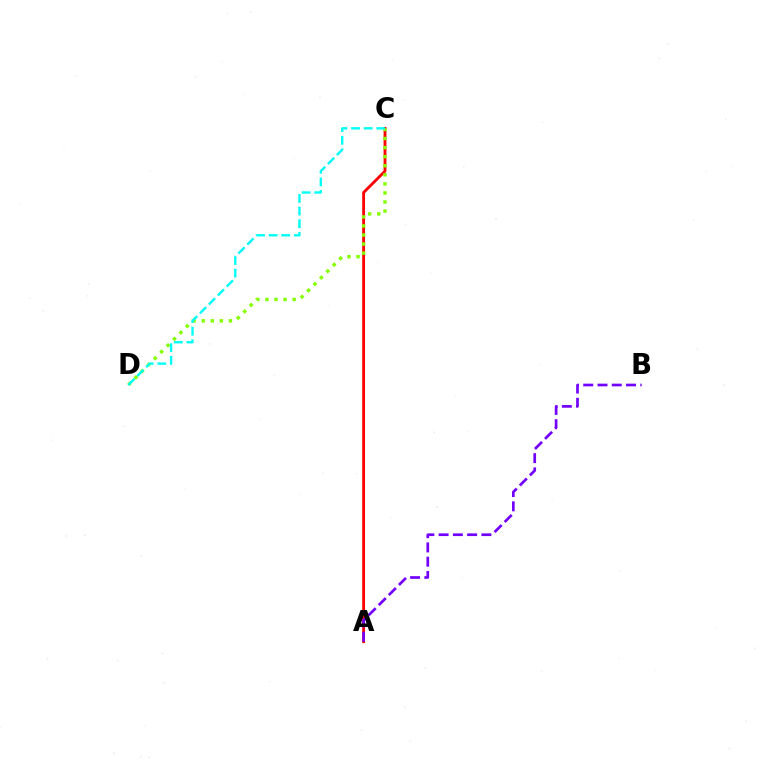{('A', 'C'): [{'color': '#ff0000', 'line_style': 'solid', 'thickness': 2.04}], ('C', 'D'): [{'color': '#84ff00', 'line_style': 'dotted', 'thickness': 2.46}, {'color': '#00fff6', 'line_style': 'dashed', 'thickness': 1.72}], ('A', 'B'): [{'color': '#7200ff', 'line_style': 'dashed', 'thickness': 1.94}]}